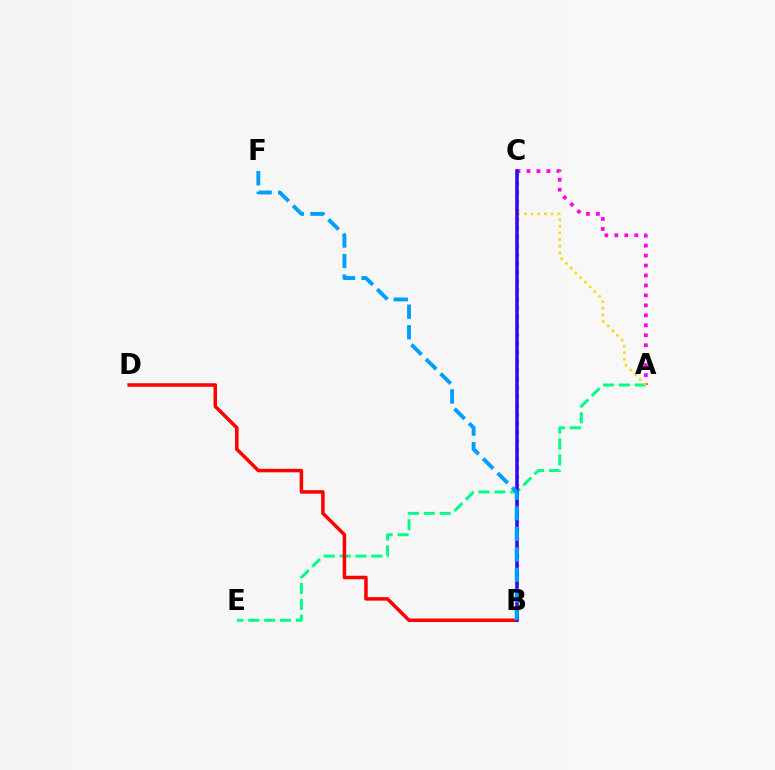{('A', 'C'): [{'color': '#ff00ed', 'line_style': 'dotted', 'thickness': 2.71}, {'color': '#ffd500', 'line_style': 'dotted', 'thickness': 1.81}], ('A', 'E'): [{'color': '#00ff86', 'line_style': 'dashed', 'thickness': 2.16}], ('B', 'C'): [{'color': '#4fff00', 'line_style': 'dotted', 'thickness': 2.41}, {'color': '#3700ff', 'line_style': 'solid', 'thickness': 2.53}], ('B', 'D'): [{'color': '#ff0000', 'line_style': 'solid', 'thickness': 2.53}], ('B', 'F'): [{'color': '#009eff', 'line_style': 'dashed', 'thickness': 2.79}]}